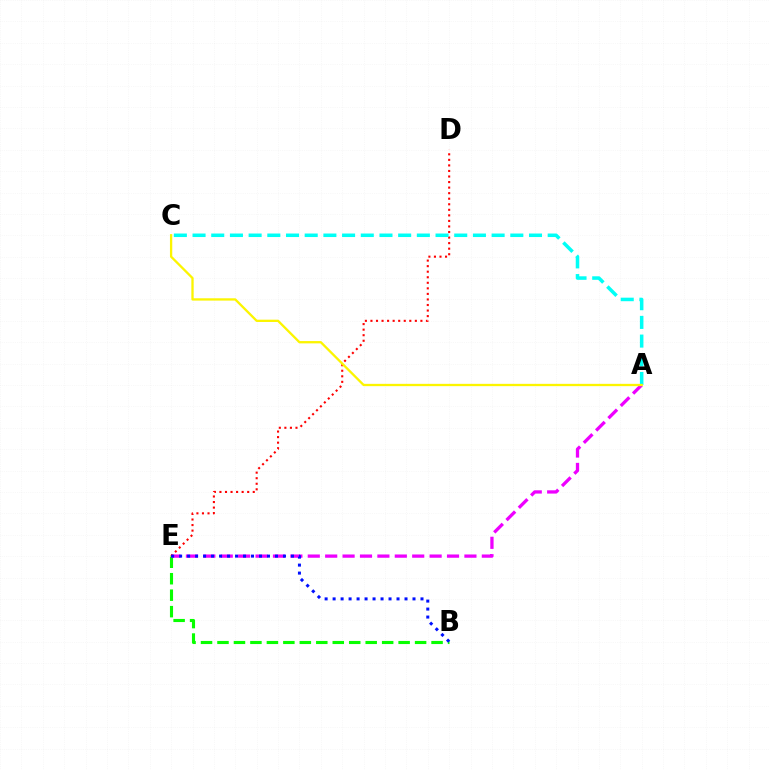{('B', 'E'): [{'color': '#08ff00', 'line_style': 'dashed', 'thickness': 2.24}, {'color': '#0010ff', 'line_style': 'dotted', 'thickness': 2.17}], ('A', 'E'): [{'color': '#ee00ff', 'line_style': 'dashed', 'thickness': 2.36}], ('D', 'E'): [{'color': '#ff0000', 'line_style': 'dotted', 'thickness': 1.51}], ('A', 'C'): [{'color': '#00fff6', 'line_style': 'dashed', 'thickness': 2.54}, {'color': '#fcf500', 'line_style': 'solid', 'thickness': 1.66}]}